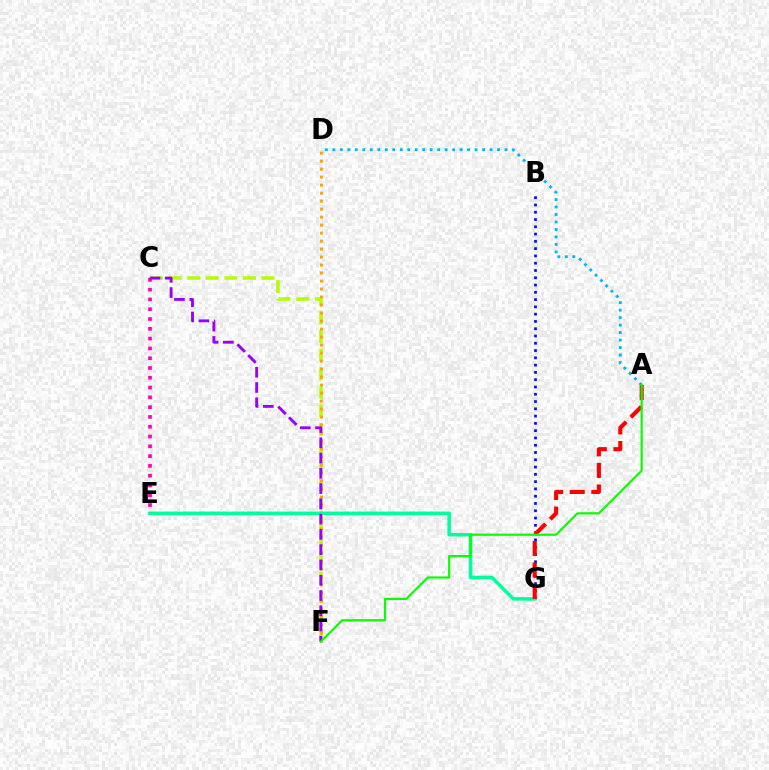{('B', 'G'): [{'color': '#0010ff', 'line_style': 'dotted', 'thickness': 1.98}], ('C', 'F'): [{'color': '#b3ff00', 'line_style': 'dashed', 'thickness': 2.53}, {'color': '#9b00ff', 'line_style': 'dashed', 'thickness': 2.07}], ('C', 'E'): [{'color': '#ff00bd', 'line_style': 'dotted', 'thickness': 2.66}], ('D', 'F'): [{'color': '#ffa500', 'line_style': 'dotted', 'thickness': 2.17}], ('E', 'G'): [{'color': '#00ff9d', 'line_style': 'solid', 'thickness': 2.54}], ('A', 'G'): [{'color': '#ff0000', 'line_style': 'dashed', 'thickness': 2.94}], ('A', 'D'): [{'color': '#00b5ff', 'line_style': 'dotted', 'thickness': 2.03}], ('A', 'F'): [{'color': '#08ff00', 'line_style': 'solid', 'thickness': 1.57}]}